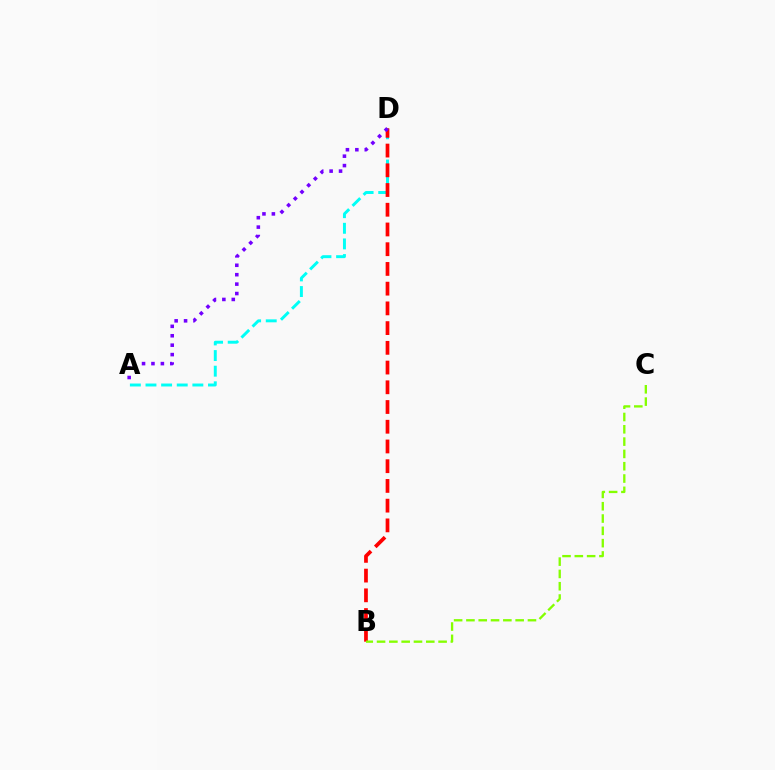{('A', 'D'): [{'color': '#00fff6', 'line_style': 'dashed', 'thickness': 2.12}, {'color': '#7200ff', 'line_style': 'dotted', 'thickness': 2.56}], ('B', 'D'): [{'color': '#ff0000', 'line_style': 'dashed', 'thickness': 2.68}], ('B', 'C'): [{'color': '#84ff00', 'line_style': 'dashed', 'thickness': 1.67}]}